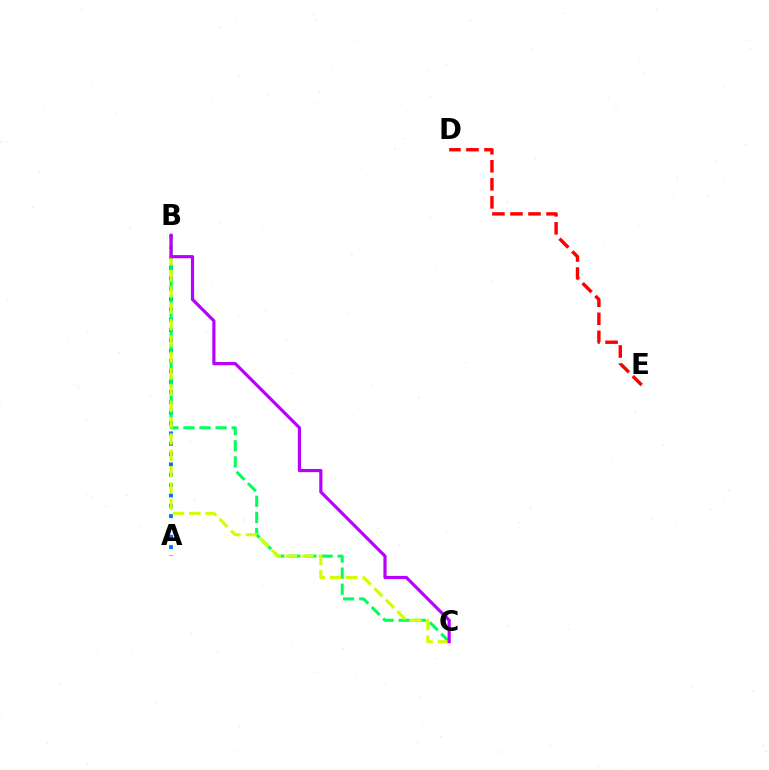{('A', 'B'): [{'color': '#0074ff', 'line_style': 'dotted', 'thickness': 2.81}], ('B', 'C'): [{'color': '#00ff5c', 'line_style': 'dashed', 'thickness': 2.19}, {'color': '#d1ff00', 'line_style': 'dashed', 'thickness': 2.22}, {'color': '#b900ff', 'line_style': 'solid', 'thickness': 2.28}], ('D', 'E'): [{'color': '#ff0000', 'line_style': 'dashed', 'thickness': 2.45}]}